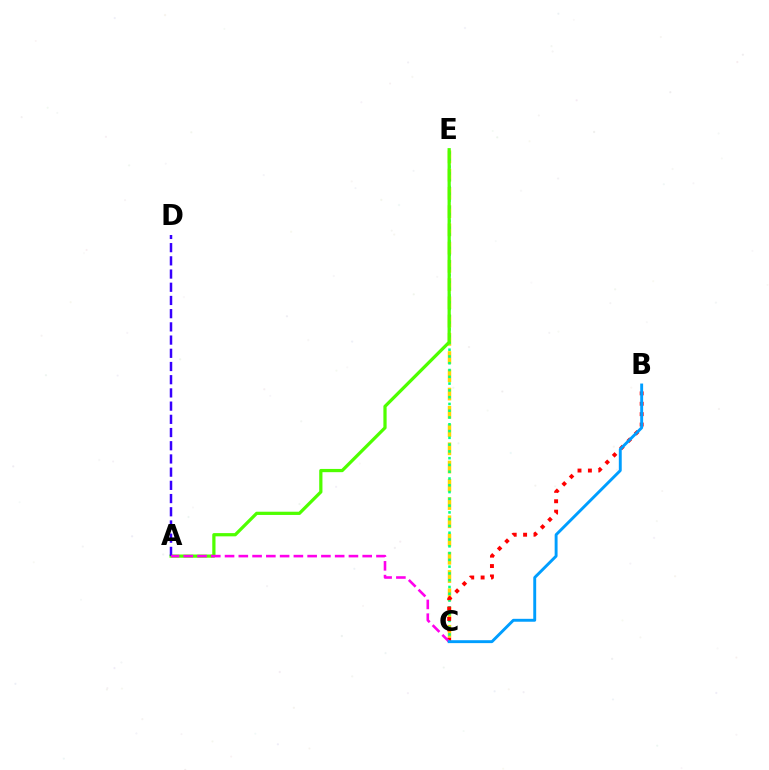{('C', 'E'): [{'color': '#ffd500', 'line_style': 'dashed', 'thickness': 2.48}, {'color': '#00ff86', 'line_style': 'dotted', 'thickness': 1.84}], ('A', 'E'): [{'color': '#4fff00', 'line_style': 'solid', 'thickness': 2.33}], ('A', 'D'): [{'color': '#3700ff', 'line_style': 'dashed', 'thickness': 1.79}], ('B', 'C'): [{'color': '#ff0000', 'line_style': 'dotted', 'thickness': 2.82}, {'color': '#009eff', 'line_style': 'solid', 'thickness': 2.09}], ('A', 'C'): [{'color': '#ff00ed', 'line_style': 'dashed', 'thickness': 1.87}]}